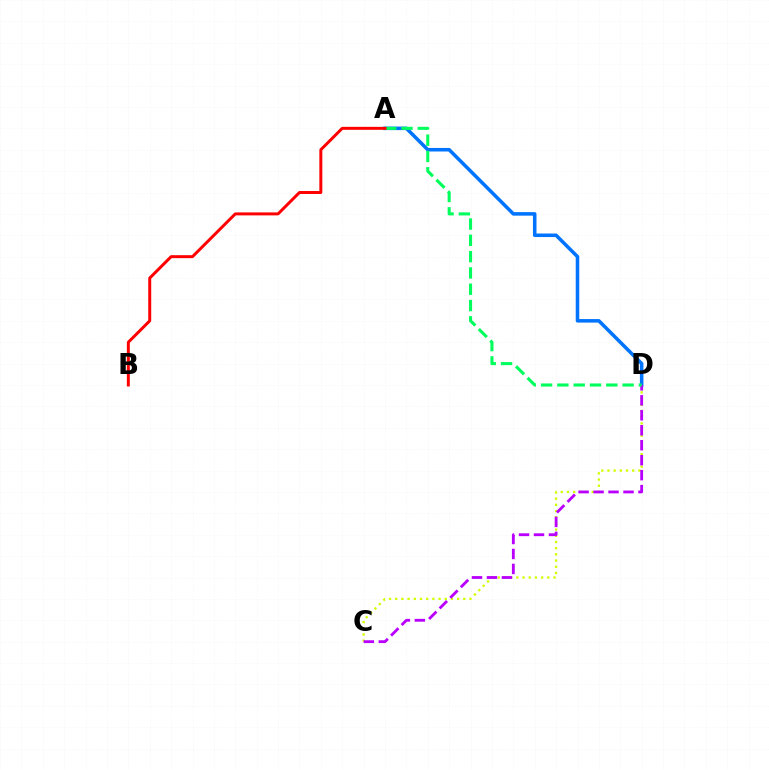{('A', 'D'): [{'color': '#0074ff', 'line_style': 'solid', 'thickness': 2.55}, {'color': '#00ff5c', 'line_style': 'dashed', 'thickness': 2.21}], ('C', 'D'): [{'color': '#d1ff00', 'line_style': 'dotted', 'thickness': 1.68}, {'color': '#b900ff', 'line_style': 'dashed', 'thickness': 2.03}], ('A', 'B'): [{'color': '#ff0000', 'line_style': 'solid', 'thickness': 2.14}]}